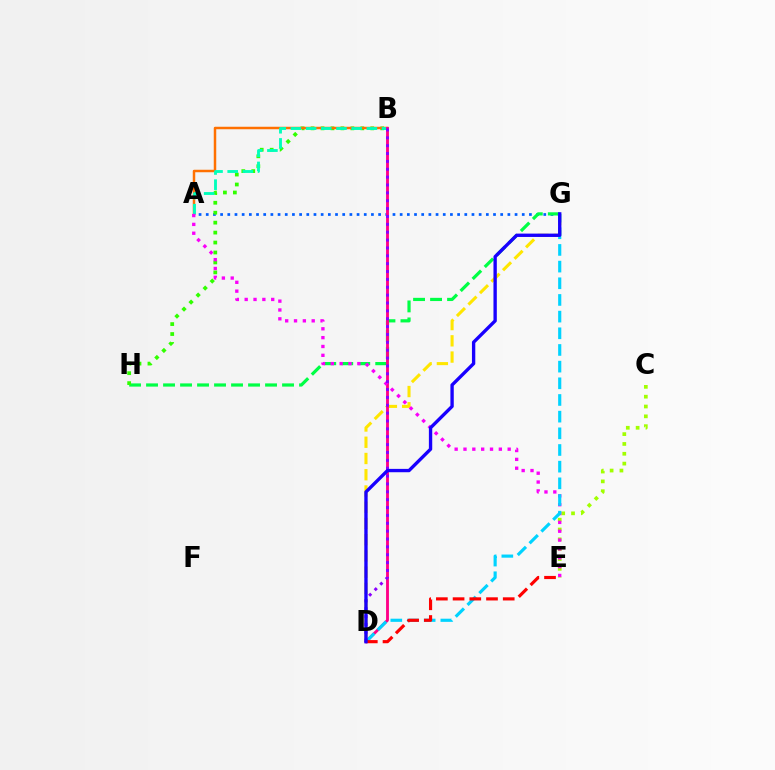{('A', 'G'): [{'color': '#005dff', 'line_style': 'dotted', 'thickness': 1.95}], ('C', 'E'): [{'color': '#a2ff00', 'line_style': 'dotted', 'thickness': 2.67}], ('G', 'H'): [{'color': '#00ff45', 'line_style': 'dashed', 'thickness': 2.31}], ('B', 'H'): [{'color': '#31ff00', 'line_style': 'dotted', 'thickness': 2.7}], ('D', 'G'): [{'color': '#ffe600', 'line_style': 'dashed', 'thickness': 2.21}, {'color': '#00d3ff', 'line_style': 'dashed', 'thickness': 2.26}, {'color': '#1900ff', 'line_style': 'solid', 'thickness': 2.41}], ('A', 'B'): [{'color': '#ff7000', 'line_style': 'solid', 'thickness': 1.79}, {'color': '#00ffbb', 'line_style': 'dashed', 'thickness': 2.06}], ('B', 'D'): [{'color': '#ff0088', 'line_style': 'solid', 'thickness': 2.06}, {'color': '#8a00ff', 'line_style': 'dotted', 'thickness': 2.14}], ('A', 'E'): [{'color': '#fa00f9', 'line_style': 'dotted', 'thickness': 2.4}], ('D', 'E'): [{'color': '#ff0000', 'line_style': 'dashed', 'thickness': 2.27}]}